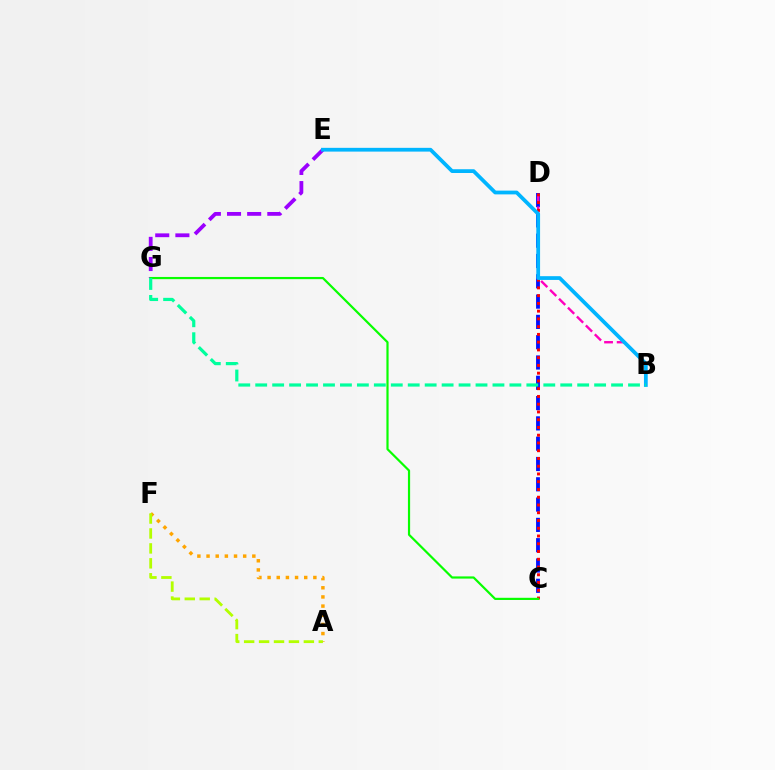{('E', 'G'): [{'color': '#9b00ff', 'line_style': 'dashed', 'thickness': 2.74}], ('C', 'D'): [{'color': '#0010ff', 'line_style': 'dashed', 'thickness': 2.76}, {'color': '#ff0000', 'line_style': 'dotted', 'thickness': 2.11}], ('A', 'F'): [{'color': '#ffa500', 'line_style': 'dotted', 'thickness': 2.49}, {'color': '#b3ff00', 'line_style': 'dashed', 'thickness': 2.03}], ('B', 'D'): [{'color': '#ff00bd', 'line_style': 'dashed', 'thickness': 1.71}], ('B', 'E'): [{'color': '#00b5ff', 'line_style': 'solid', 'thickness': 2.71}], ('C', 'G'): [{'color': '#08ff00', 'line_style': 'solid', 'thickness': 1.58}], ('B', 'G'): [{'color': '#00ff9d', 'line_style': 'dashed', 'thickness': 2.3}]}